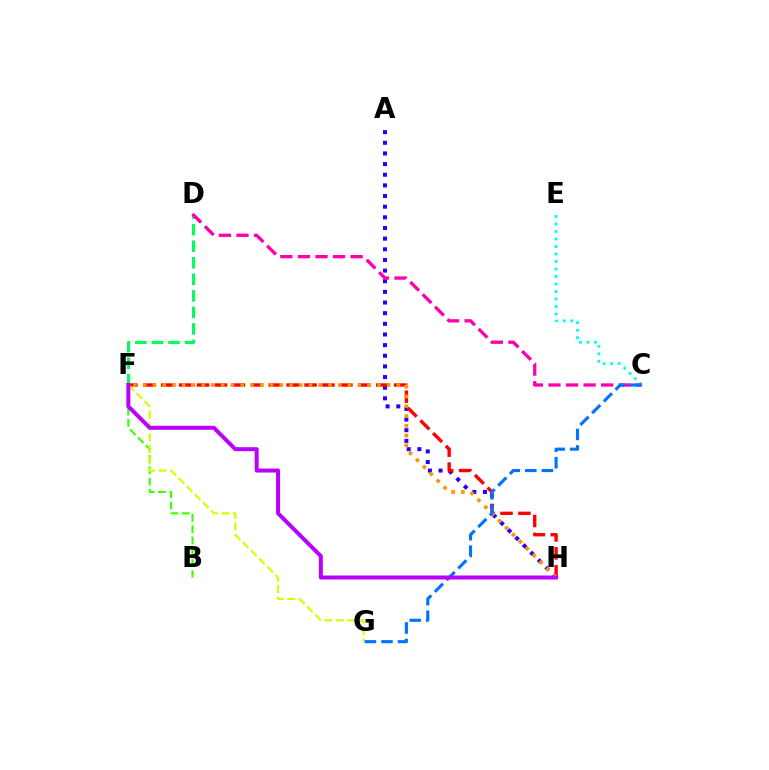{('A', 'H'): [{'color': '#2500ff', 'line_style': 'dotted', 'thickness': 2.89}], ('C', 'E'): [{'color': '#00fff6', 'line_style': 'dotted', 'thickness': 2.04}], ('D', 'F'): [{'color': '#00ff5c', 'line_style': 'dashed', 'thickness': 2.25}], ('C', 'D'): [{'color': '#ff00ac', 'line_style': 'dashed', 'thickness': 2.39}], ('F', 'H'): [{'color': '#ff0000', 'line_style': 'dashed', 'thickness': 2.43}, {'color': '#ff9400', 'line_style': 'dotted', 'thickness': 2.65}, {'color': '#b900ff', 'line_style': 'solid', 'thickness': 2.87}], ('B', 'F'): [{'color': '#3dff00', 'line_style': 'dashed', 'thickness': 1.53}], ('F', 'G'): [{'color': '#d1ff00', 'line_style': 'dashed', 'thickness': 1.56}], ('C', 'G'): [{'color': '#0074ff', 'line_style': 'dashed', 'thickness': 2.25}]}